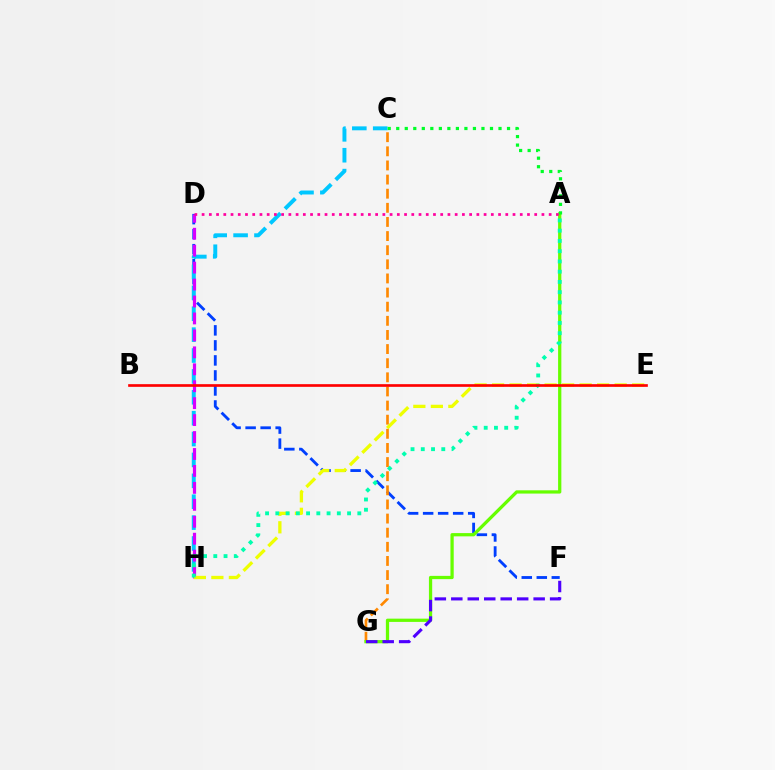{('D', 'F'): [{'color': '#003fff', 'line_style': 'dashed', 'thickness': 2.04}], ('C', 'H'): [{'color': '#00c7ff', 'line_style': 'dashed', 'thickness': 2.84}], ('C', 'G'): [{'color': '#ff8800', 'line_style': 'dashed', 'thickness': 1.92}], ('D', 'H'): [{'color': '#d600ff', 'line_style': 'dashed', 'thickness': 2.3}], ('A', 'G'): [{'color': '#66ff00', 'line_style': 'solid', 'thickness': 2.34}], ('F', 'G'): [{'color': '#4f00ff', 'line_style': 'dashed', 'thickness': 2.24}], ('A', 'C'): [{'color': '#00ff27', 'line_style': 'dotted', 'thickness': 2.32}], ('E', 'H'): [{'color': '#eeff00', 'line_style': 'dashed', 'thickness': 2.38}], ('A', 'D'): [{'color': '#ff00a0', 'line_style': 'dotted', 'thickness': 1.96}], ('A', 'H'): [{'color': '#00ffaf', 'line_style': 'dotted', 'thickness': 2.78}], ('B', 'E'): [{'color': '#ff0000', 'line_style': 'solid', 'thickness': 1.92}]}